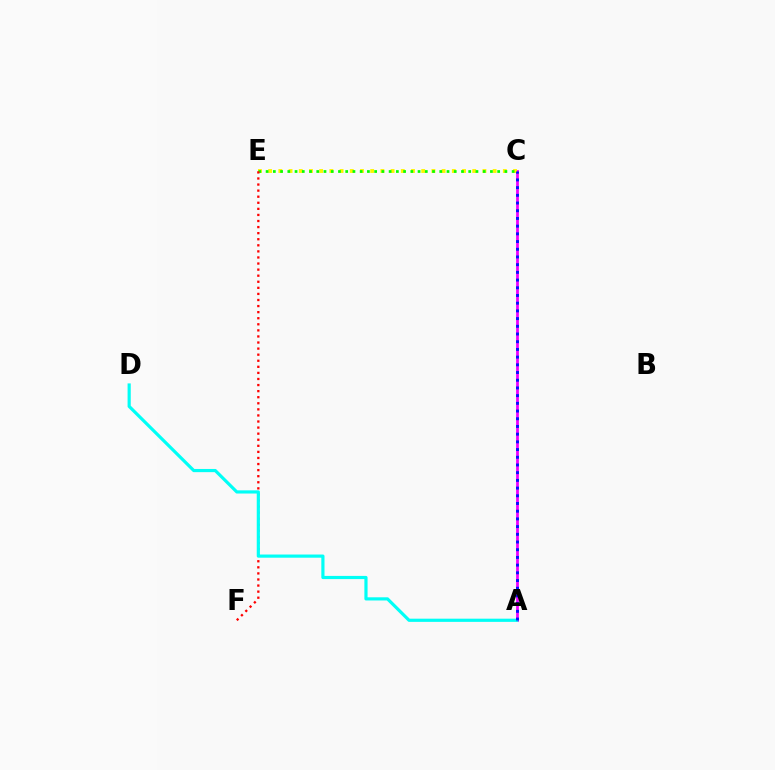{('A', 'C'): [{'color': '#ee00ff', 'line_style': 'solid', 'thickness': 2.0}, {'color': '#0010ff', 'line_style': 'dotted', 'thickness': 2.09}], ('C', 'E'): [{'color': '#fcf500', 'line_style': 'dotted', 'thickness': 2.77}, {'color': '#08ff00', 'line_style': 'dotted', 'thickness': 1.97}], ('E', 'F'): [{'color': '#ff0000', 'line_style': 'dotted', 'thickness': 1.65}], ('A', 'D'): [{'color': '#00fff6', 'line_style': 'solid', 'thickness': 2.29}]}